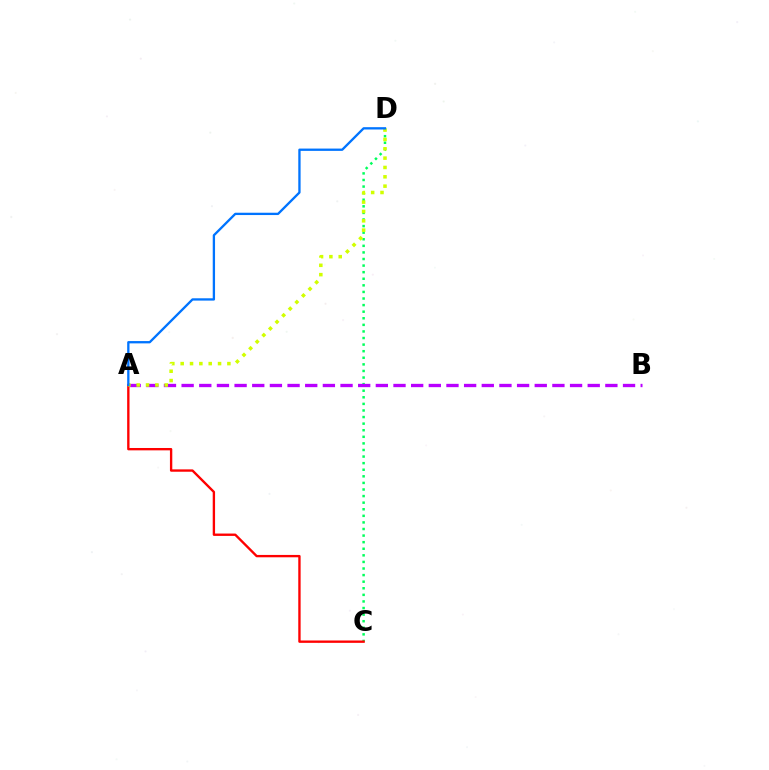{('C', 'D'): [{'color': '#00ff5c', 'line_style': 'dotted', 'thickness': 1.79}], ('A', 'B'): [{'color': '#b900ff', 'line_style': 'dashed', 'thickness': 2.4}], ('A', 'C'): [{'color': '#ff0000', 'line_style': 'solid', 'thickness': 1.7}], ('A', 'D'): [{'color': '#d1ff00', 'line_style': 'dotted', 'thickness': 2.54}, {'color': '#0074ff', 'line_style': 'solid', 'thickness': 1.67}]}